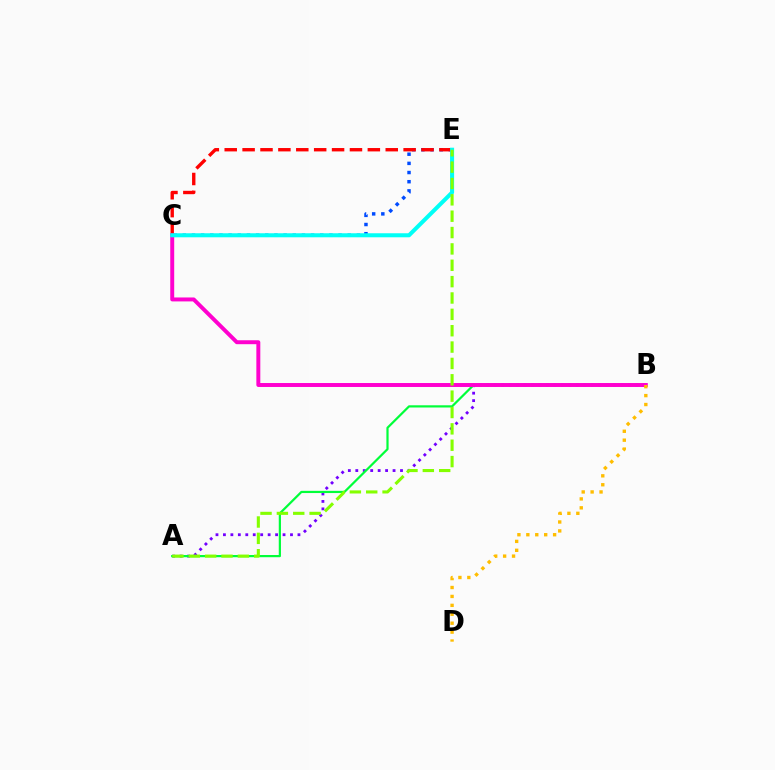{('C', 'E'): [{'color': '#004bff', 'line_style': 'dotted', 'thickness': 2.49}, {'color': '#ff0000', 'line_style': 'dashed', 'thickness': 2.43}, {'color': '#00fff6', 'line_style': 'solid', 'thickness': 2.9}], ('A', 'B'): [{'color': '#7200ff', 'line_style': 'dotted', 'thickness': 2.02}, {'color': '#00ff39', 'line_style': 'solid', 'thickness': 1.59}], ('B', 'C'): [{'color': '#ff00cf', 'line_style': 'solid', 'thickness': 2.84}], ('B', 'D'): [{'color': '#ffbd00', 'line_style': 'dotted', 'thickness': 2.42}], ('A', 'E'): [{'color': '#84ff00', 'line_style': 'dashed', 'thickness': 2.22}]}